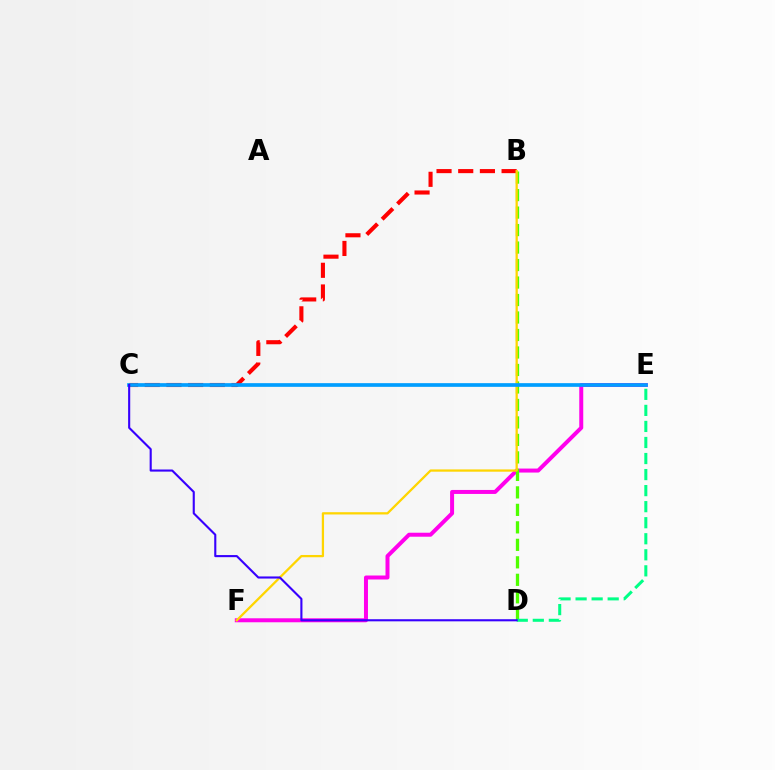{('E', 'F'): [{'color': '#ff00ed', 'line_style': 'solid', 'thickness': 2.87}], ('B', 'C'): [{'color': '#ff0000', 'line_style': 'dashed', 'thickness': 2.95}], ('B', 'D'): [{'color': '#4fff00', 'line_style': 'dashed', 'thickness': 2.38}], ('B', 'F'): [{'color': '#ffd500', 'line_style': 'solid', 'thickness': 1.64}], ('D', 'E'): [{'color': '#00ff86', 'line_style': 'dashed', 'thickness': 2.18}], ('C', 'E'): [{'color': '#009eff', 'line_style': 'solid', 'thickness': 2.65}], ('C', 'D'): [{'color': '#3700ff', 'line_style': 'solid', 'thickness': 1.52}]}